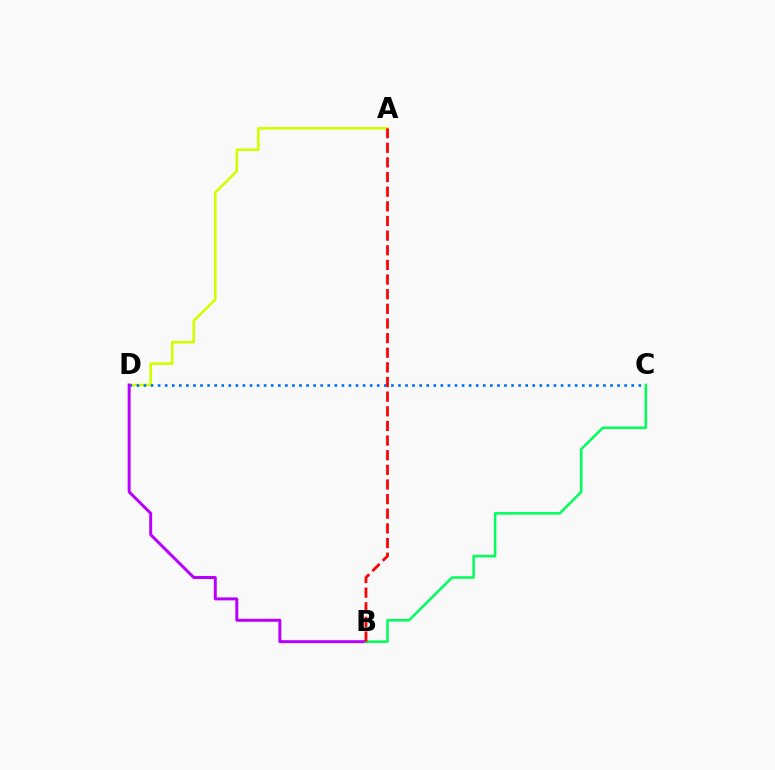{('A', 'D'): [{'color': '#d1ff00', 'line_style': 'solid', 'thickness': 1.89}], ('C', 'D'): [{'color': '#0074ff', 'line_style': 'dotted', 'thickness': 1.92}], ('B', 'D'): [{'color': '#b900ff', 'line_style': 'solid', 'thickness': 2.14}], ('B', 'C'): [{'color': '#00ff5c', 'line_style': 'solid', 'thickness': 1.82}], ('A', 'B'): [{'color': '#ff0000', 'line_style': 'dashed', 'thickness': 1.99}]}